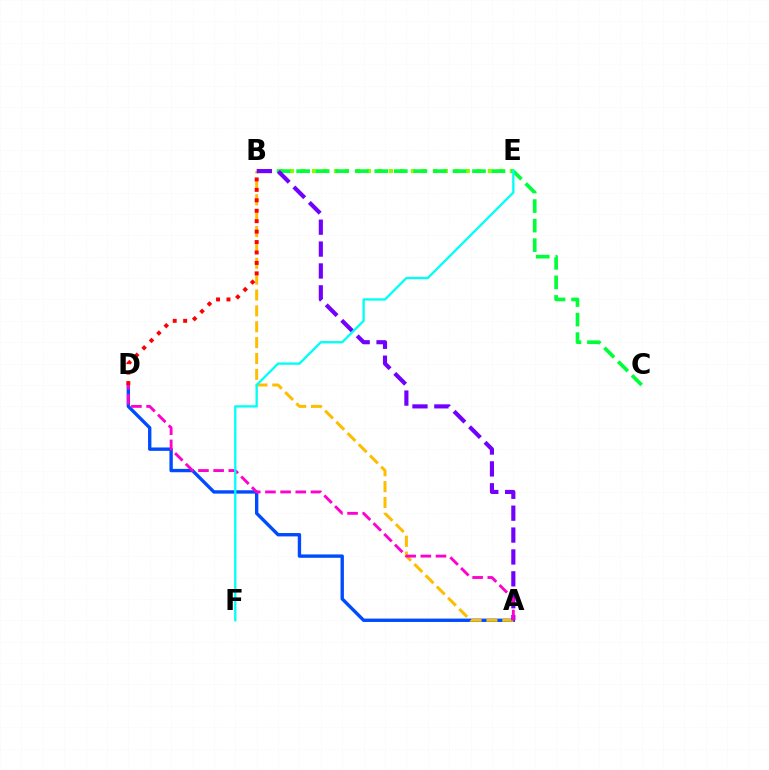{('A', 'D'): [{'color': '#004bff', 'line_style': 'solid', 'thickness': 2.42}, {'color': '#ff00cf', 'line_style': 'dashed', 'thickness': 2.06}], ('A', 'B'): [{'color': '#ffbd00', 'line_style': 'dashed', 'thickness': 2.16}, {'color': '#7200ff', 'line_style': 'dashed', 'thickness': 2.97}], ('B', 'E'): [{'color': '#84ff00', 'line_style': 'dotted', 'thickness': 2.99}], ('B', 'C'): [{'color': '#00ff39', 'line_style': 'dashed', 'thickness': 2.65}], ('B', 'D'): [{'color': '#ff0000', 'line_style': 'dotted', 'thickness': 2.84}], ('E', 'F'): [{'color': '#00fff6', 'line_style': 'solid', 'thickness': 1.67}]}